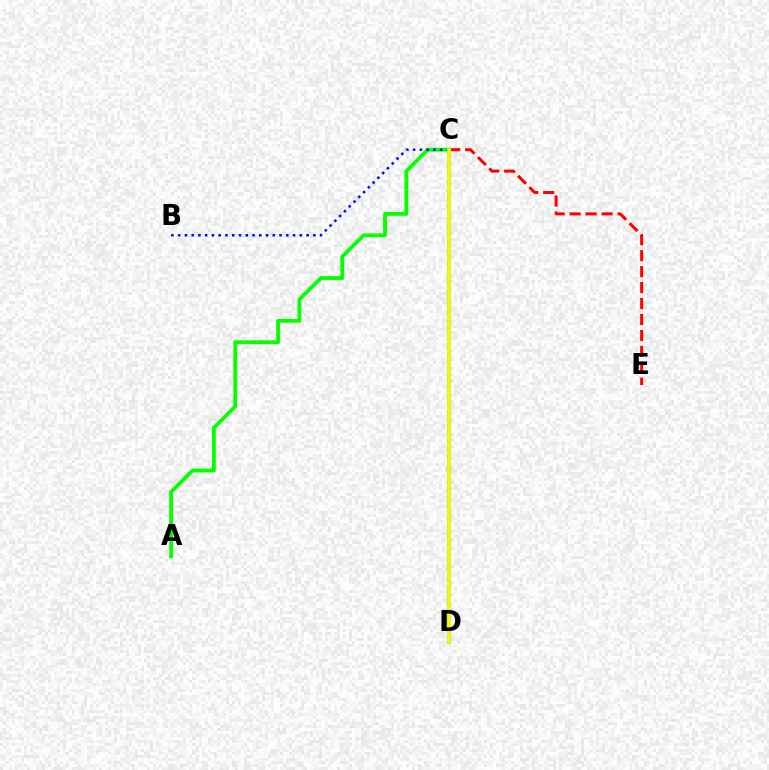{('C', 'E'): [{'color': '#ff0000', 'line_style': 'dashed', 'thickness': 2.17}], ('A', 'C'): [{'color': '#08ff00', 'line_style': 'solid', 'thickness': 2.75}], ('C', 'D'): [{'color': '#ee00ff', 'line_style': 'dotted', 'thickness': 2.53}, {'color': '#00fff6', 'line_style': 'solid', 'thickness': 2.94}, {'color': '#fcf500', 'line_style': 'solid', 'thickness': 2.58}], ('B', 'C'): [{'color': '#0010ff', 'line_style': 'dotted', 'thickness': 1.84}]}